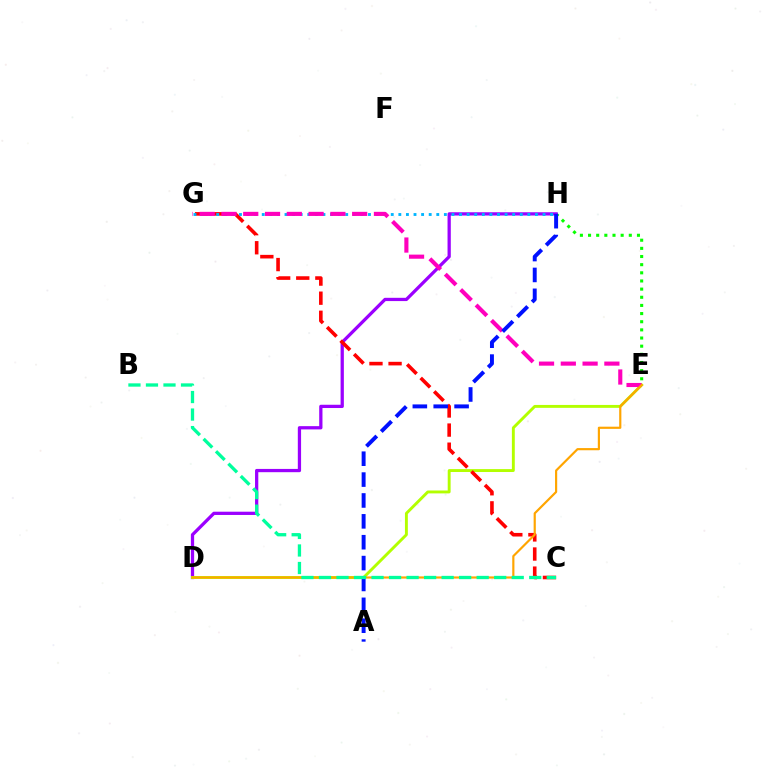{('E', 'H'): [{'color': '#08ff00', 'line_style': 'dotted', 'thickness': 2.21}], ('D', 'H'): [{'color': '#9b00ff', 'line_style': 'solid', 'thickness': 2.35}], ('D', 'E'): [{'color': '#b3ff00', 'line_style': 'solid', 'thickness': 2.09}, {'color': '#ffa500', 'line_style': 'solid', 'thickness': 1.57}], ('C', 'G'): [{'color': '#ff0000', 'line_style': 'dashed', 'thickness': 2.59}], ('G', 'H'): [{'color': '#00b5ff', 'line_style': 'dotted', 'thickness': 2.06}], ('E', 'G'): [{'color': '#ff00bd', 'line_style': 'dashed', 'thickness': 2.96}], ('A', 'H'): [{'color': '#0010ff', 'line_style': 'dashed', 'thickness': 2.84}], ('B', 'C'): [{'color': '#00ff9d', 'line_style': 'dashed', 'thickness': 2.38}]}